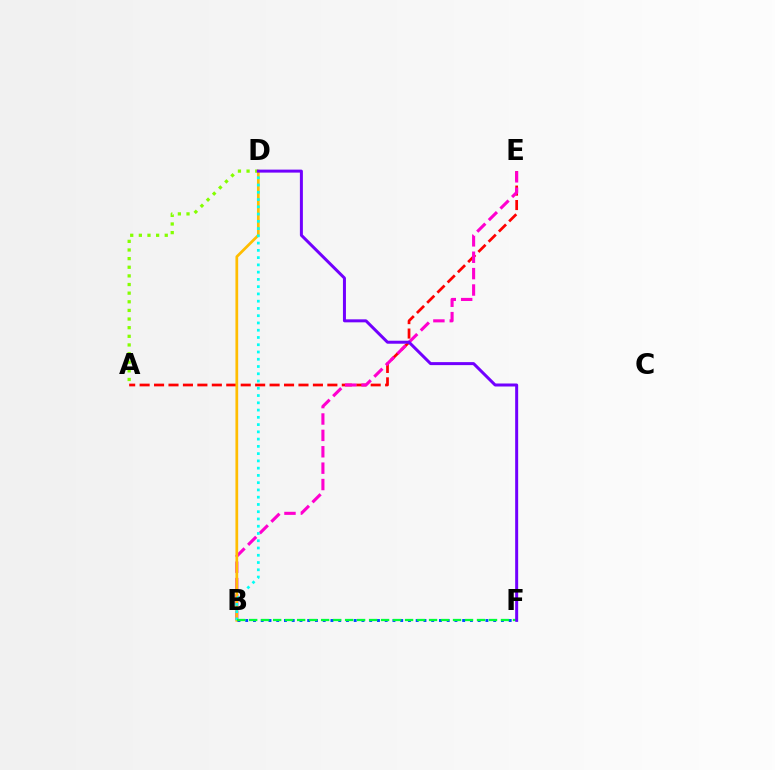{('A', 'E'): [{'color': '#ff0000', 'line_style': 'dashed', 'thickness': 1.96}], ('B', 'E'): [{'color': '#ff00cf', 'line_style': 'dashed', 'thickness': 2.23}], ('B', 'D'): [{'color': '#ffbd00', 'line_style': 'solid', 'thickness': 1.96}, {'color': '#00fff6', 'line_style': 'dotted', 'thickness': 1.97}], ('B', 'F'): [{'color': '#004bff', 'line_style': 'dotted', 'thickness': 2.11}, {'color': '#00ff39', 'line_style': 'dashed', 'thickness': 1.63}], ('A', 'D'): [{'color': '#84ff00', 'line_style': 'dotted', 'thickness': 2.35}], ('D', 'F'): [{'color': '#7200ff', 'line_style': 'solid', 'thickness': 2.16}]}